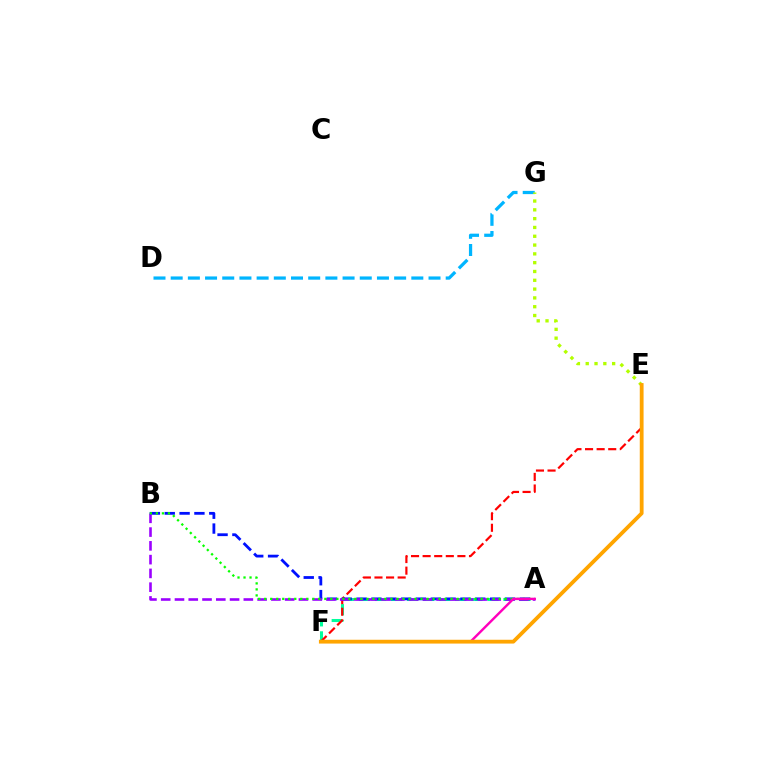{('D', 'G'): [{'color': '#00b5ff', 'line_style': 'dashed', 'thickness': 2.34}], ('A', 'F'): [{'color': '#00ff9d', 'line_style': 'dashed', 'thickness': 2.18}, {'color': '#ff00bd', 'line_style': 'solid', 'thickness': 1.74}], ('E', 'F'): [{'color': '#ff0000', 'line_style': 'dashed', 'thickness': 1.57}, {'color': '#ffa500', 'line_style': 'solid', 'thickness': 2.74}], ('A', 'B'): [{'color': '#0010ff', 'line_style': 'dashed', 'thickness': 2.02}, {'color': '#9b00ff', 'line_style': 'dashed', 'thickness': 1.87}, {'color': '#08ff00', 'line_style': 'dotted', 'thickness': 1.63}], ('E', 'G'): [{'color': '#b3ff00', 'line_style': 'dotted', 'thickness': 2.39}]}